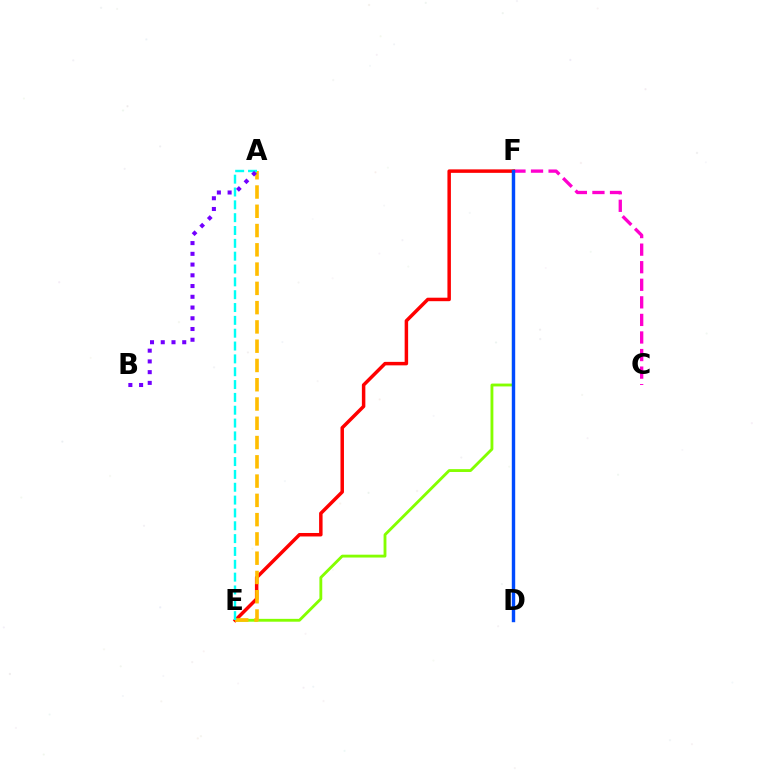{('C', 'F'): [{'color': '#ff00cf', 'line_style': 'dashed', 'thickness': 2.39}], ('E', 'F'): [{'color': '#84ff00', 'line_style': 'solid', 'thickness': 2.05}, {'color': '#ff0000', 'line_style': 'solid', 'thickness': 2.51}], ('D', 'F'): [{'color': '#00ff39', 'line_style': 'dotted', 'thickness': 2.08}, {'color': '#004bff', 'line_style': 'solid', 'thickness': 2.45}], ('A', 'E'): [{'color': '#ffbd00', 'line_style': 'dashed', 'thickness': 2.62}, {'color': '#00fff6', 'line_style': 'dashed', 'thickness': 1.74}], ('A', 'B'): [{'color': '#7200ff', 'line_style': 'dotted', 'thickness': 2.92}]}